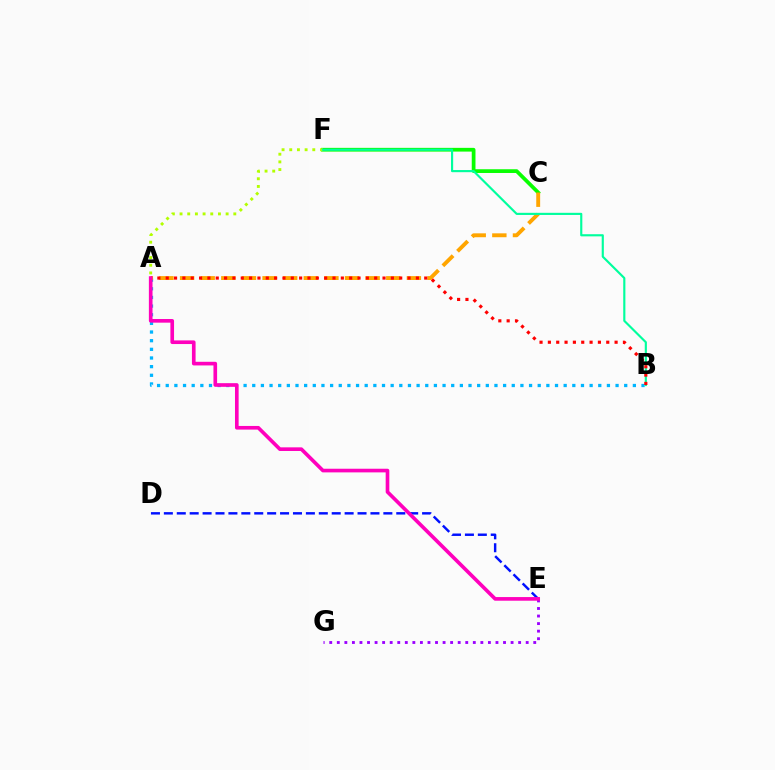{('A', 'B'): [{'color': '#00b5ff', 'line_style': 'dotted', 'thickness': 2.35}, {'color': '#ff0000', 'line_style': 'dotted', 'thickness': 2.27}], ('C', 'F'): [{'color': '#08ff00', 'line_style': 'solid', 'thickness': 2.69}], ('A', 'F'): [{'color': '#b3ff00', 'line_style': 'dotted', 'thickness': 2.09}], ('A', 'C'): [{'color': '#ffa500', 'line_style': 'dashed', 'thickness': 2.8}], ('B', 'F'): [{'color': '#00ff9d', 'line_style': 'solid', 'thickness': 1.55}], ('D', 'E'): [{'color': '#0010ff', 'line_style': 'dashed', 'thickness': 1.75}], ('E', 'G'): [{'color': '#9b00ff', 'line_style': 'dotted', 'thickness': 2.05}], ('A', 'E'): [{'color': '#ff00bd', 'line_style': 'solid', 'thickness': 2.62}]}